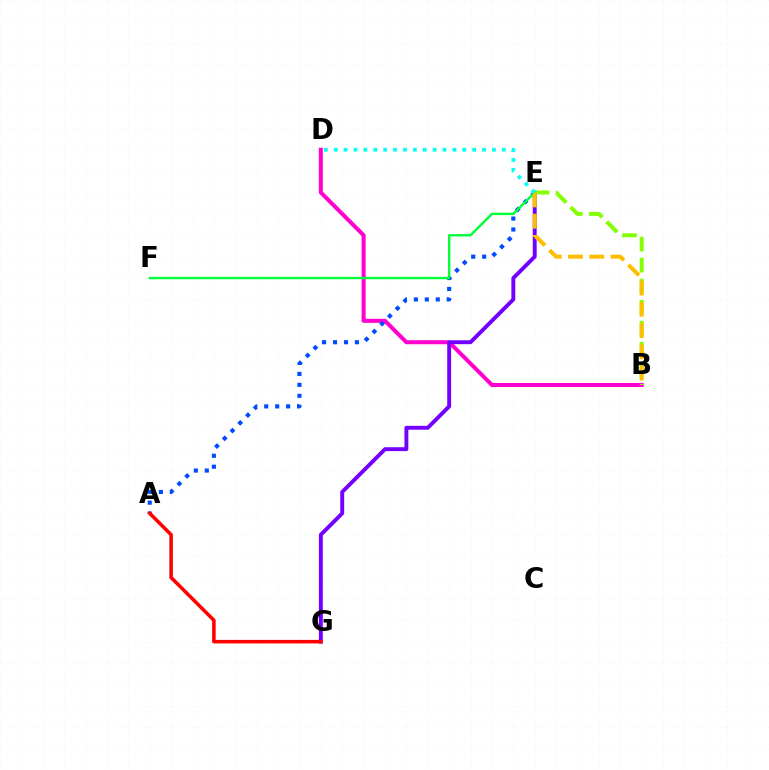{('B', 'D'): [{'color': '#ff00cf', 'line_style': 'solid', 'thickness': 2.9}], ('A', 'E'): [{'color': '#004bff', 'line_style': 'dotted', 'thickness': 2.98}], ('E', 'G'): [{'color': '#7200ff', 'line_style': 'solid', 'thickness': 2.81}], ('E', 'F'): [{'color': '#00ff39', 'line_style': 'solid', 'thickness': 1.72}], ('B', 'E'): [{'color': '#84ff00', 'line_style': 'dashed', 'thickness': 2.86}, {'color': '#ffbd00', 'line_style': 'dashed', 'thickness': 2.89}], ('A', 'G'): [{'color': '#ff0000', 'line_style': 'solid', 'thickness': 2.55}], ('D', 'E'): [{'color': '#00fff6', 'line_style': 'dotted', 'thickness': 2.69}]}